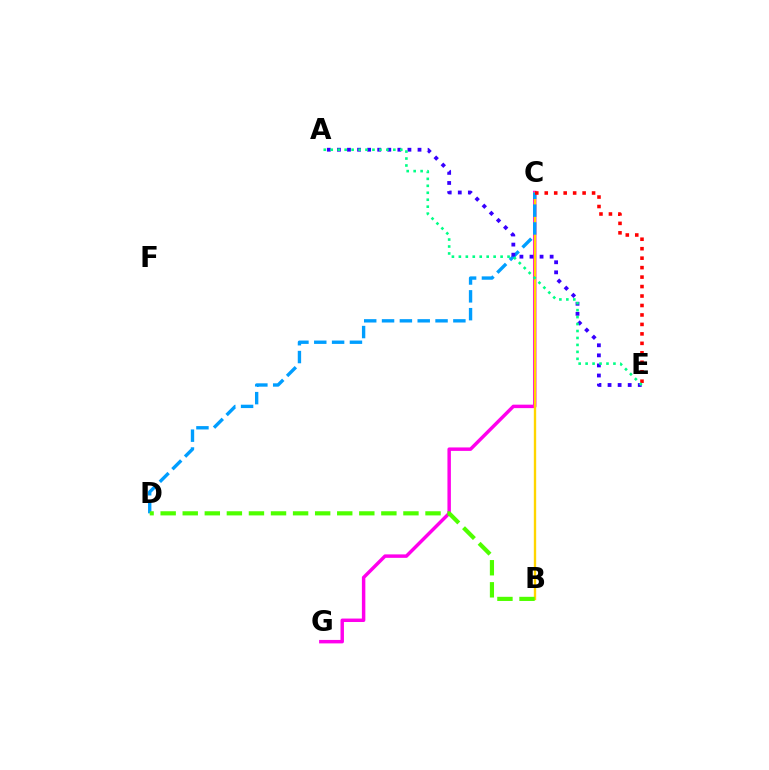{('C', 'G'): [{'color': '#ff00ed', 'line_style': 'solid', 'thickness': 2.49}], ('B', 'C'): [{'color': '#ffd500', 'line_style': 'solid', 'thickness': 1.71}], ('C', 'D'): [{'color': '#009eff', 'line_style': 'dashed', 'thickness': 2.42}], ('A', 'E'): [{'color': '#3700ff', 'line_style': 'dotted', 'thickness': 2.74}, {'color': '#00ff86', 'line_style': 'dotted', 'thickness': 1.89}], ('C', 'E'): [{'color': '#ff0000', 'line_style': 'dotted', 'thickness': 2.57}], ('B', 'D'): [{'color': '#4fff00', 'line_style': 'dashed', 'thickness': 3.0}]}